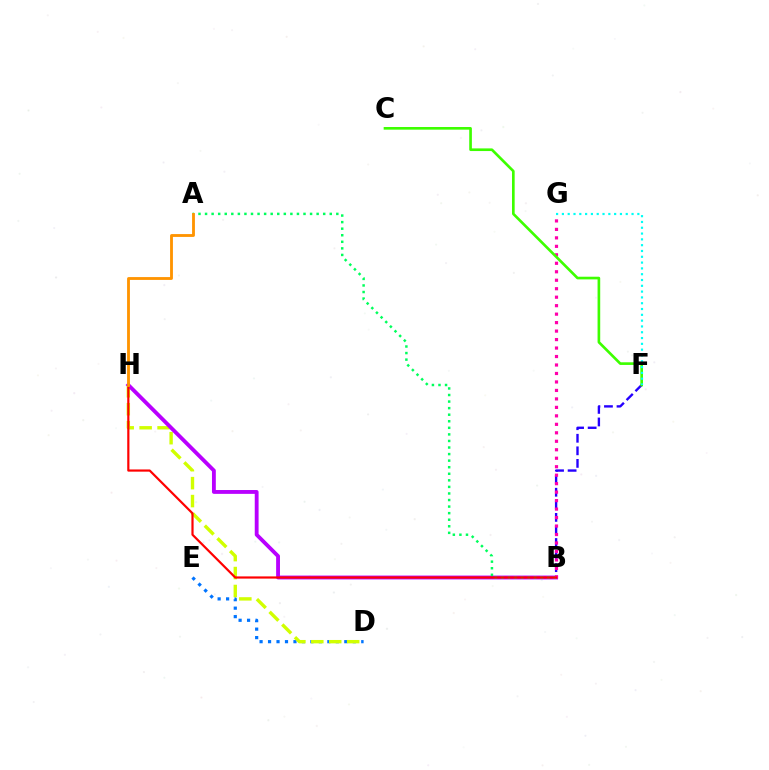{('D', 'E'): [{'color': '#0074ff', 'line_style': 'dotted', 'thickness': 2.3}], ('D', 'H'): [{'color': '#d1ff00', 'line_style': 'dashed', 'thickness': 2.44}], ('B', 'H'): [{'color': '#b900ff', 'line_style': 'solid', 'thickness': 2.77}, {'color': '#ff0000', 'line_style': 'solid', 'thickness': 1.58}], ('B', 'F'): [{'color': '#2500ff', 'line_style': 'dashed', 'thickness': 1.71}], ('A', 'B'): [{'color': '#00ff5c', 'line_style': 'dotted', 'thickness': 1.78}], ('B', 'G'): [{'color': '#ff00ac', 'line_style': 'dotted', 'thickness': 2.3}], ('C', 'F'): [{'color': '#3dff00', 'line_style': 'solid', 'thickness': 1.91}], ('A', 'H'): [{'color': '#ff9400', 'line_style': 'solid', 'thickness': 2.04}], ('F', 'G'): [{'color': '#00fff6', 'line_style': 'dotted', 'thickness': 1.58}]}